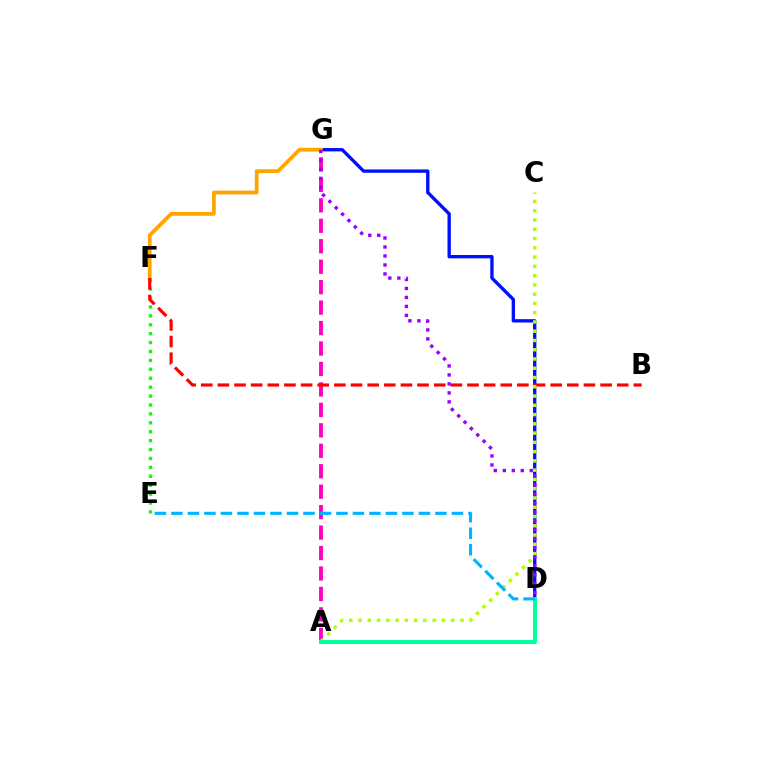{('E', 'F'): [{'color': '#08ff00', 'line_style': 'dotted', 'thickness': 2.42}], ('D', 'G'): [{'color': '#0010ff', 'line_style': 'solid', 'thickness': 2.41}, {'color': '#9b00ff', 'line_style': 'dotted', 'thickness': 2.44}], ('A', 'G'): [{'color': '#ff00bd', 'line_style': 'dashed', 'thickness': 2.78}], ('F', 'G'): [{'color': '#ffa500', 'line_style': 'solid', 'thickness': 2.71}], ('B', 'F'): [{'color': '#ff0000', 'line_style': 'dashed', 'thickness': 2.26}], ('A', 'C'): [{'color': '#b3ff00', 'line_style': 'dotted', 'thickness': 2.52}], ('A', 'D'): [{'color': '#00ff9d', 'line_style': 'solid', 'thickness': 2.84}], ('D', 'E'): [{'color': '#00b5ff', 'line_style': 'dashed', 'thickness': 2.24}]}